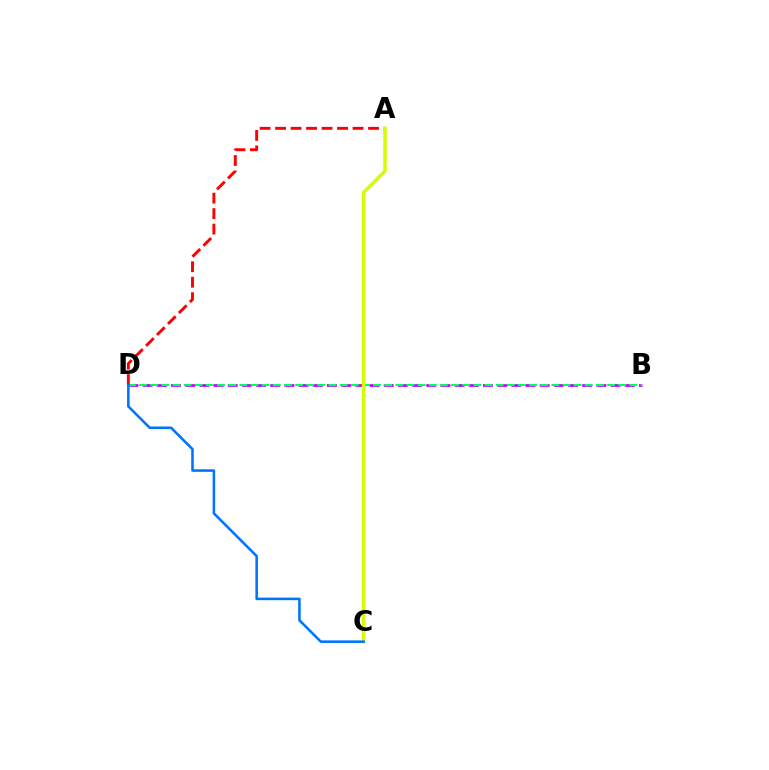{('B', 'D'): [{'color': '#b900ff', 'line_style': 'dashed', 'thickness': 1.93}, {'color': '#00ff5c', 'line_style': 'dashed', 'thickness': 1.51}], ('A', 'D'): [{'color': '#ff0000', 'line_style': 'dashed', 'thickness': 2.1}], ('A', 'C'): [{'color': '#d1ff00', 'line_style': 'solid', 'thickness': 2.51}], ('C', 'D'): [{'color': '#0074ff', 'line_style': 'solid', 'thickness': 1.85}]}